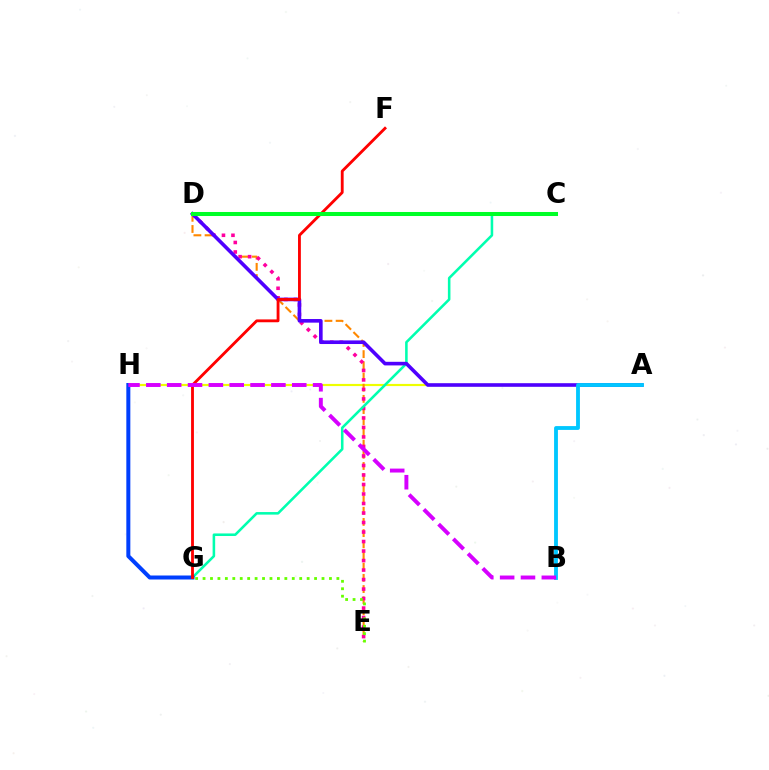{('A', 'H'): [{'color': '#eeff00', 'line_style': 'solid', 'thickness': 1.56}], ('D', 'E'): [{'color': '#ff8800', 'line_style': 'dashed', 'thickness': 1.52}, {'color': '#ff00a0', 'line_style': 'dotted', 'thickness': 2.58}], ('E', 'G'): [{'color': '#66ff00', 'line_style': 'dotted', 'thickness': 2.02}], ('C', 'G'): [{'color': '#00ffaf', 'line_style': 'solid', 'thickness': 1.84}], ('A', 'D'): [{'color': '#4f00ff', 'line_style': 'solid', 'thickness': 2.6}], ('G', 'H'): [{'color': '#003fff', 'line_style': 'solid', 'thickness': 2.88}], ('A', 'B'): [{'color': '#00c7ff', 'line_style': 'solid', 'thickness': 2.76}], ('F', 'G'): [{'color': '#ff0000', 'line_style': 'solid', 'thickness': 2.04}], ('C', 'D'): [{'color': '#00ff27', 'line_style': 'solid', 'thickness': 2.9}], ('B', 'H'): [{'color': '#d600ff', 'line_style': 'dashed', 'thickness': 2.83}]}